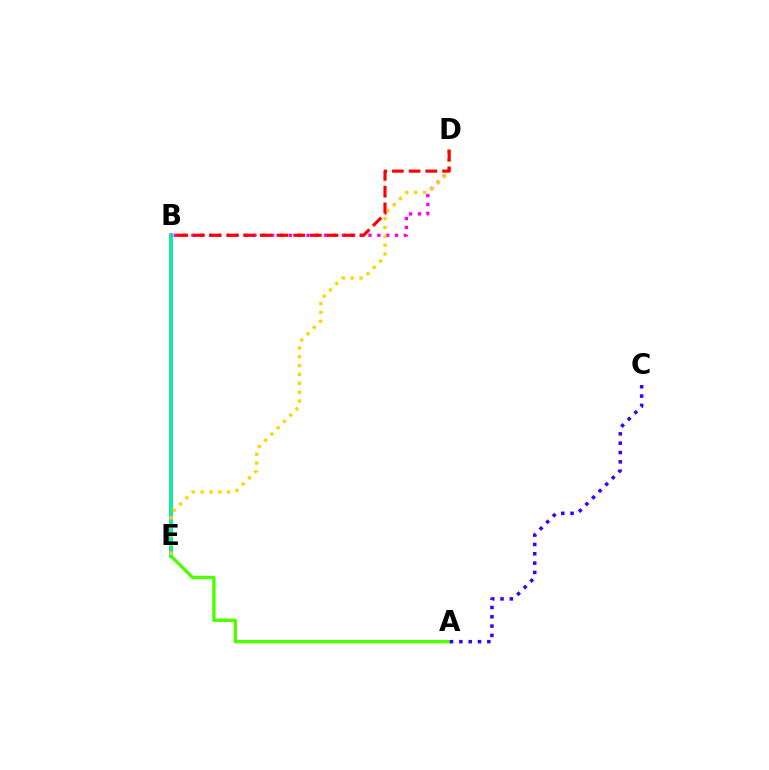{('B', 'D'): [{'color': '#ff00ed', 'line_style': 'dotted', 'thickness': 2.41}, {'color': '#ff0000', 'line_style': 'dashed', 'thickness': 2.27}], ('B', 'E'): [{'color': '#009eff', 'line_style': 'solid', 'thickness': 2.52}, {'color': '#00ff86', 'line_style': 'solid', 'thickness': 1.72}], ('A', 'E'): [{'color': '#4fff00', 'line_style': 'solid', 'thickness': 2.45}], ('A', 'C'): [{'color': '#3700ff', 'line_style': 'dotted', 'thickness': 2.53}], ('D', 'E'): [{'color': '#ffd500', 'line_style': 'dotted', 'thickness': 2.41}]}